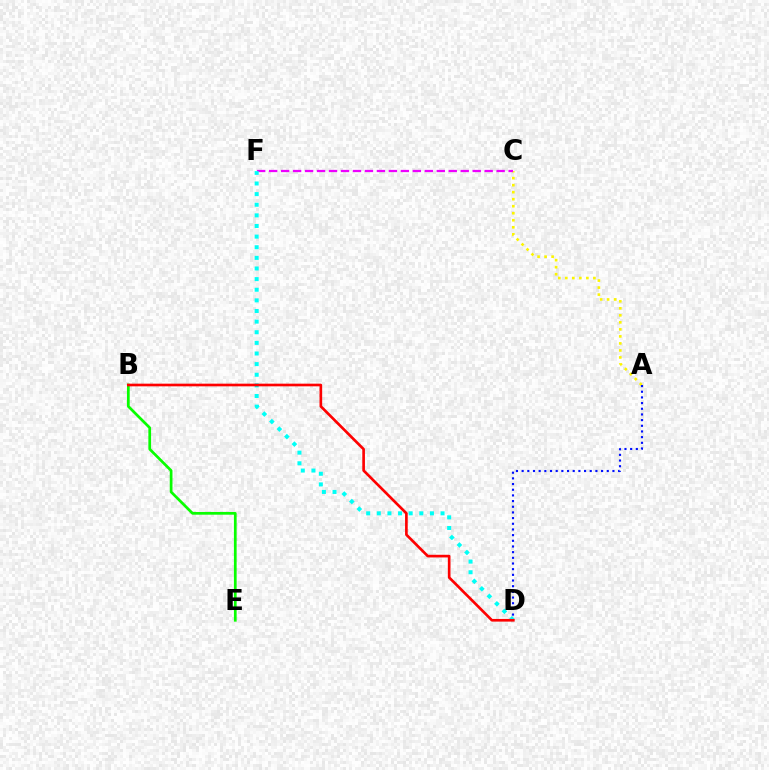{('B', 'E'): [{'color': '#08ff00', 'line_style': 'solid', 'thickness': 1.96}], ('A', 'C'): [{'color': '#fcf500', 'line_style': 'dotted', 'thickness': 1.91}], ('C', 'F'): [{'color': '#ee00ff', 'line_style': 'dashed', 'thickness': 1.63}], ('A', 'D'): [{'color': '#0010ff', 'line_style': 'dotted', 'thickness': 1.54}], ('D', 'F'): [{'color': '#00fff6', 'line_style': 'dotted', 'thickness': 2.89}], ('B', 'D'): [{'color': '#ff0000', 'line_style': 'solid', 'thickness': 1.92}]}